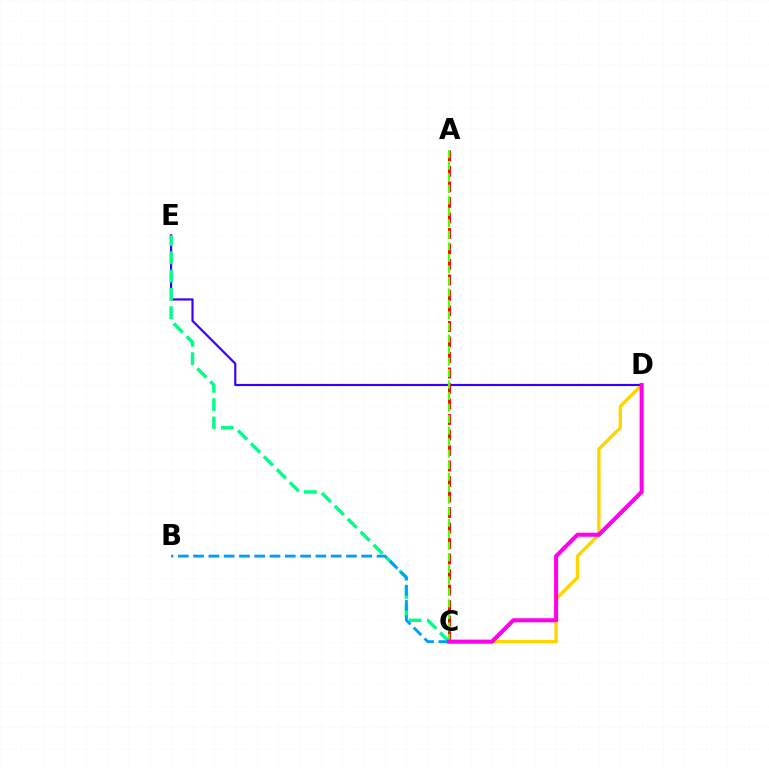{('C', 'D'): [{'color': '#ffd500', 'line_style': 'solid', 'thickness': 2.44}, {'color': '#ff00ed', 'line_style': 'solid', 'thickness': 2.92}], ('D', 'E'): [{'color': '#3700ff', 'line_style': 'solid', 'thickness': 1.57}], ('A', 'C'): [{'color': '#ff0000', 'line_style': 'dashed', 'thickness': 2.11}, {'color': '#4fff00', 'line_style': 'dashed', 'thickness': 1.56}], ('C', 'E'): [{'color': '#00ff86', 'line_style': 'dashed', 'thickness': 2.48}], ('B', 'C'): [{'color': '#009eff', 'line_style': 'dashed', 'thickness': 2.08}]}